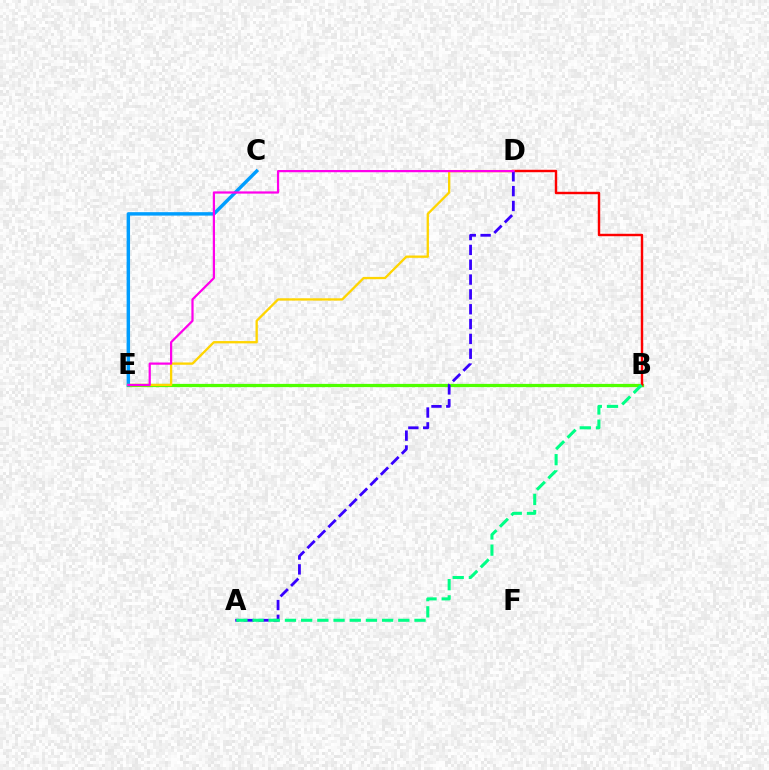{('B', 'E'): [{'color': '#4fff00', 'line_style': 'solid', 'thickness': 2.33}], ('B', 'D'): [{'color': '#ff0000', 'line_style': 'solid', 'thickness': 1.75}], ('C', 'E'): [{'color': '#009eff', 'line_style': 'solid', 'thickness': 2.47}], ('D', 'E'): [{'color': '#ffd500', 'line_style': 'solid', 'thickness': 1.67}, {'color': '#ff00ed', 'line_style': 'solid', 'thickness': 1.6}], ('A', 'D'): [{'color': '#3700ff', 'line_style': 'dashed', 'thickness': 2.02}], ('A', 'B'): [{'color': '#00ff86', 'line_style': 'dashed', 'thickness': 2.2}]}